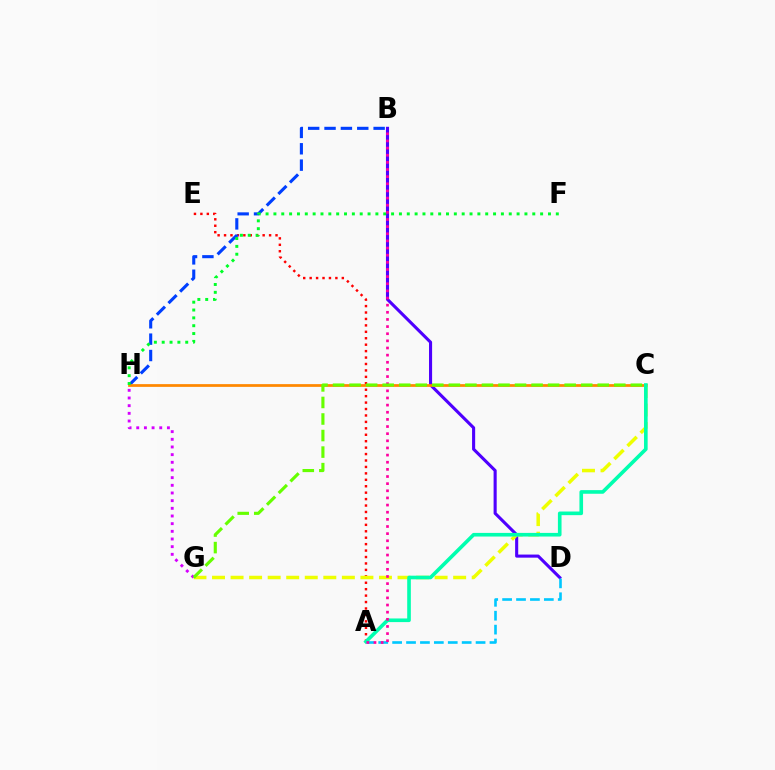{('B', 'D'): [{'color': '#4f00ff', 'line_style': 'solid', 'thickness': 2.23}], ('A', 'E'): [{'color': '#ff0000', 'line_style': 'dotted', 'thickness': 1.75}], ('B', 'H'): [{'color': '#003fff', 'line_style': 'dashed', 'thickness': 2.22}], ('C', 'H'): [{'color': '#ff8800', 'line_style': 'solid', 'thickness': 1.97}], ('C', 'G'): [{'color': '#eeff00', 'line_style': 'dashed', 'thickness': 2.52}, {'color': '#66ff00', 'line_style': 'dashed', 'thickness': 2.25}], ('A', 'C'): [{'color': '#00ffaf', 'line_style': 'solid', 'thickness': 2.61}], ('G', 'H'): [{'color': '#d600ff', 'line_style': 'dotted', 'thickness': 2.08}], ('F', 'H'): [{'color': '#00ff27', 'line_style': 'dotted', 'thickness': 2.13}], ('A', 'D'): [{'color': '#00c7ff', 'line_style': 'dashed', 'thickness': 1.89}], ('A', 'B'): [{'color': '#ff00a0', 'line_style': 'dotted', 'thickness': 1.94}]}